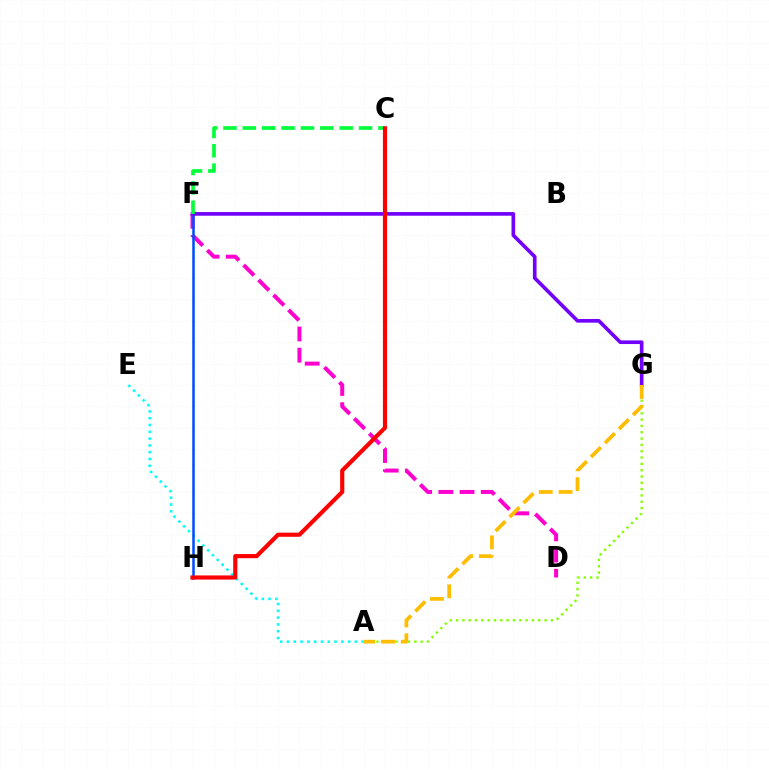{('A', 'E'): [{'color': '#00fff6', 'line_style': 'dotted', 'thickness': 1.85}], ('A', 'G'): [{'color': '#84ff00', 'line_style': 'dotted', 'thickness': 1.72}, {'color': '#ffbd00', 'line_style': 'dashed', 'thickness': 2.69}], ('D', 'F'): [{'color': '#ff00cf', 'line_style': 'dashed', 'thickness': 2.88}], ('F', 'H'): [{'color': '#004bff', 'line_style': 'solid', 'thickness': 1.81}], ('F', 'G'): [{'color': '#7200ff', 'line_style': 'solid', 'thickness': 2.63}], ('C', 'F'): [{'color': '#00ff39', 'line_style': 'dashed', 'thickness': 2.63}], ('C', 'H'): [{'color': '#ff0000', 'line_style': 'solid', 'thickness': 2.98}]}